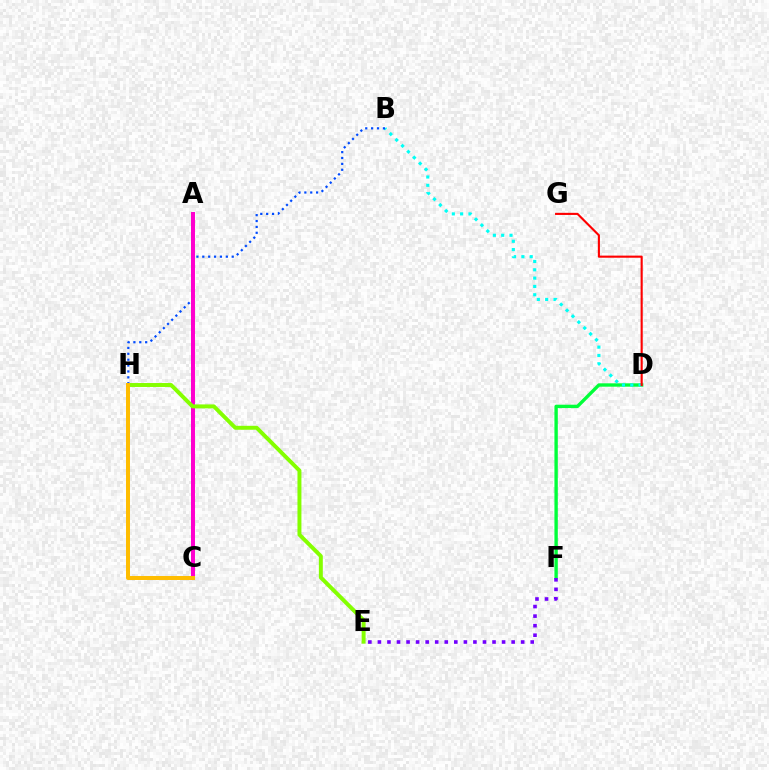{('D', 'F'): [{'color': '#00ff39', 'line_style': 'solid', 'thickness': 2.42}], ('B', 'D'): [{'color': '#00fff6', 'line_style': 'dotted', 'thickness': 2.26}], ('E', 'F'): [{'color': '#7200ff', 'line_style': 'dotted', 'thickness': 2.6}], ('B', 'H'): [{'color': '#004bff', 'line_style': 'dotted', 'thickness': 1.6}], ('A', 'C'): [{'color': '#ff00cf', 'line_style': 'solid', 'thickness': 2.87}], ('E', 'H'): [{'color': '#84ff00', 'line_style': 'solid', 'thickness': 2.84}], ('D', 'G'): [{'color': '#ff0000', 'line_style': 'solid', 'thickness': 1.53}], ('C', 'H'): [{'color': '#ffbd00', 'line_style': 'solid', 'thickness': 2.86}]}